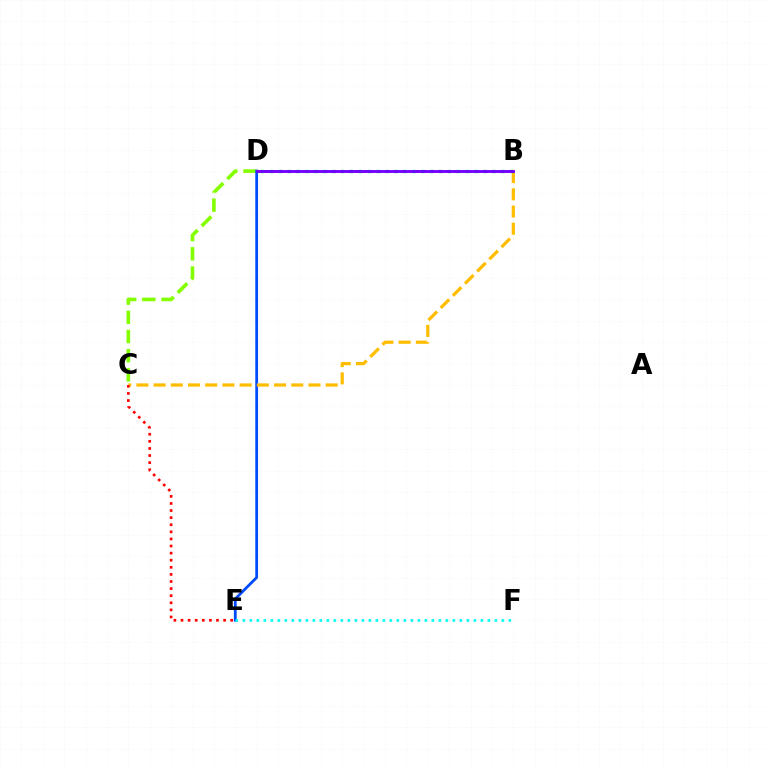{('C', 'D'): [{'color': '#84ff00', 'line_style': 'dashed', 'thickness': 2.61}], ('D', 'E'): [{'color': '#004bff', 'line_style': 'solid', 'thickness': 2.0}], ('B', 'C'): [{'color': '#ffbd00', 'line_style': 'dashed', 'thickness': 2.34}], ('B', 'D'): [{'color': '#00ff39', 'line_style': 'dotted', 'thickness': 2.42}, {'color': '#ff00cf', 'line_style': 'dotted', 'thickness': 2.05}, {'color': '#7200ff', 'line_style': 'solid', 'thickness': 2.07}], ('C', 'E'): [{'color': '#ff0000', 'line_style': 'dotted', 'thickness': 1.93}], ('E', 'F'): [{'color': '#00fff6', 'line_style': 'dotted', 'thickness': 1.9}]}